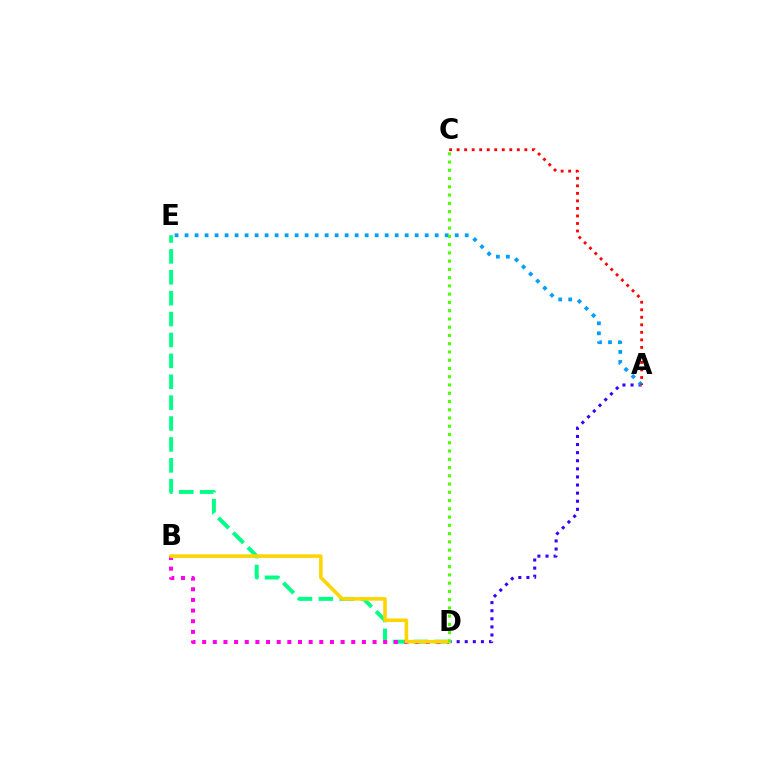{('A', 'D'): [{'color': '#3700ff', 'line_style': 'dotted', 'thickness': 2.2}], ('A', 'E'): [{'color': '#009eff', 'line_style': 'dotted', 'thickness': 2.72}], ('D', 'E'): [{'color': '#00ff86', 'line_style': 'dashed', 'thickness': 2.84}], ('B', 'D'): [{'color': '#ff00ed', 'line_style': 'dotted', 'thickness': 2.89}, {'color': '#ffd500', 'line_style': 'solid', 'thickness': 2.57}], ('A', 'C'): [{'color': '#ff0000', 'line_style': 'dotted', 'thickness': 2.04}], ('C', 'D'): [{'color': '#4fff00', 'line_style': 'dotted', 'thickness': 2.24}]}